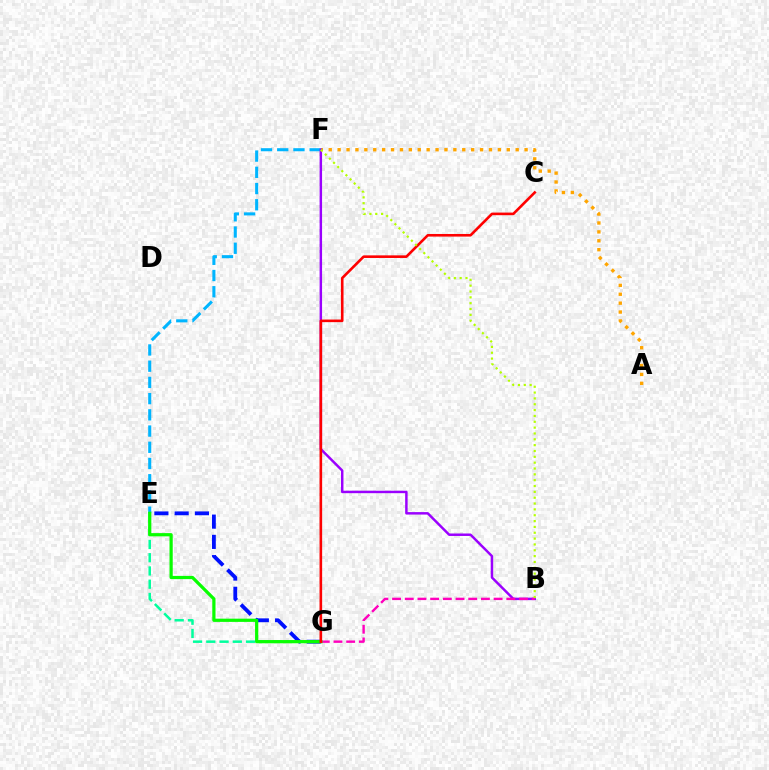{('E', 'G'): [{'color': '#00ff9d', 'line_style': 'dashed', 'thickness': 1.8}, {'color': '#0010ff', 'line_style': 'dashed', 'thickness': 2.75}, {'color': '#08ff00', 'line_style': 'solid', 'thickness': 2.32}], ('E', 'F'): [{'color': '#00b5ff', 'line_style': 'dashed', 'thickness': 2.2}], ('A', 'F'): [{'color': '#ffa500', 'line_style': 'dotted', 'thickness': 2.42}], ('B', 'F'): [{'color': '#9b00ff', 'line_style': 'solid', 'thickness': 1.78}, {'color': '#b3ff00', 'line_style': 'dotted', 'thickness': 1.59}], ('B', 'G'): [{'color': '#ff00bd', 'line_style': 'dashed', 'thickness': 1.72}], ('C', 'G'): [{'color': '#ff0000', 'line_style': 'solid', 'thickness': 1.88}]}